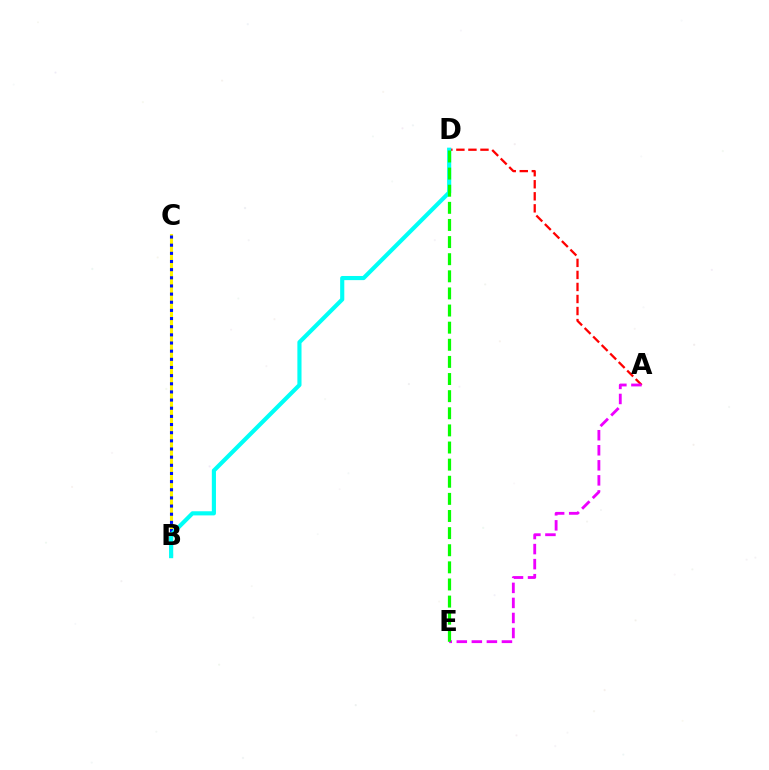{('B', 'C'): [{'color': '#fcf500', 'line_style': 'solid', 'thickness': 2.2}, {'color': '#0010ff', 'line_style': 'dotted', 'thickness': 2.21}], ('A', 'D'): [{'color': '#ff0000', 'line_style': 'dashed', 'thickness': 1.64}], ('A', 'E'): [{'color': '#ee00ff', 'line_style': 'dashed', 'thickness': 2.04}], ('B', 'D'): [{'color': '#00fff6', 'line_style': 'solid', 'thickness': 2.98}], ('D', 'E'): [{'color': '#08ff00', 'line_style': 'dashed', 'thickness': 2.33}]}